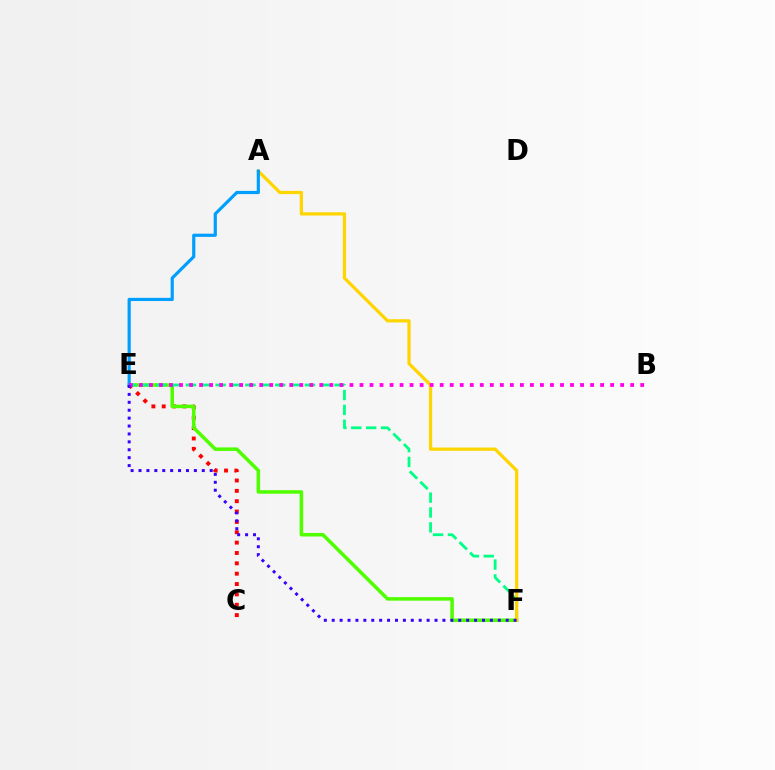{('C', 'E'): [{'color': '#ff0000', 'line_style': 'dotted', 'thickness': 2.81}], ('E', 'F'): [{'color': '#4fff00', 'line_style': 'solid', 'thickness': 2.54}, {'color': '#00ff86', 'line_style': 'dashed', 'thickness': 2.02}, {'color': '#3700ff', 'line_style': 'dotted', 'thickness': 2.15}], ('A', 'F'): [{'color': '#ffd500', 'line_style': 'solid', 'thickness': 2.33}], ('A', 'E'): [{'color': '#009eff', 'line_style': 'solid', 'thickness': 2.29}], ('B', 'E'): [{'color': '#ff00ed', 'line_style': 'dotted', 'thickness': 2.72}]}